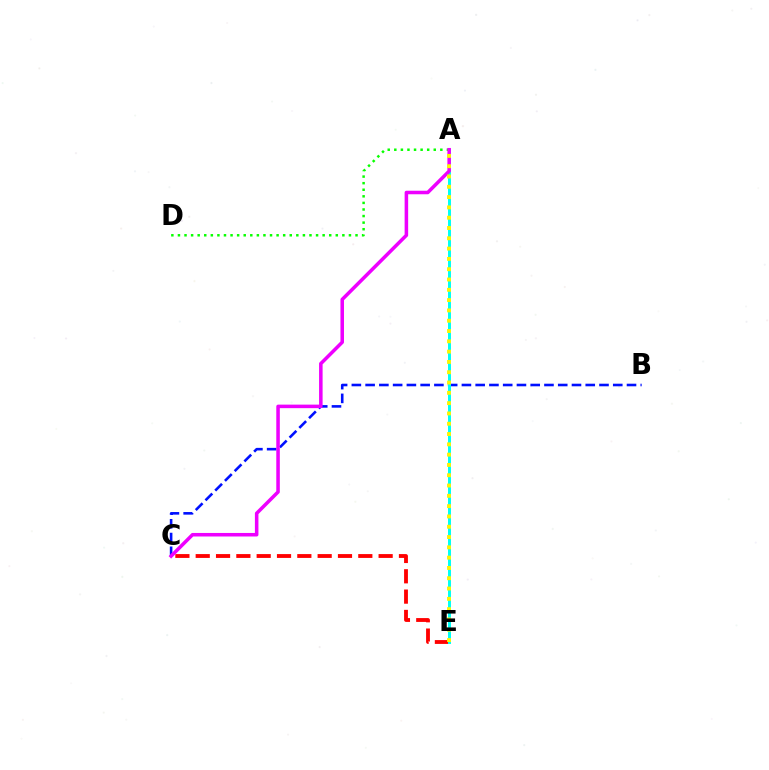{('C', 'E'): [{'color': '#ff0000', 'line_style': 'dashed', 'thickness': 2.76}], ('B', 'C'): [{'color': '#0010ff', 'line_style': 'dashed', 'thickness': 1.87}], ('A', 'D'): [{'color': '#08ff00', 'line_style': 'dotted', 'thickness': 1.79}], ('A', 'E'): [{'color': '#00fff6', 'line_style': 'solid', 'thickness': 2.15}, {'color': '#fcf500', 'line_style': 'dotted', 'thickness': 2.8}], ('A', 'C'): [{'color': '#ee00ff', 'line_style': 'solid', 'thickness': 2.54}]}